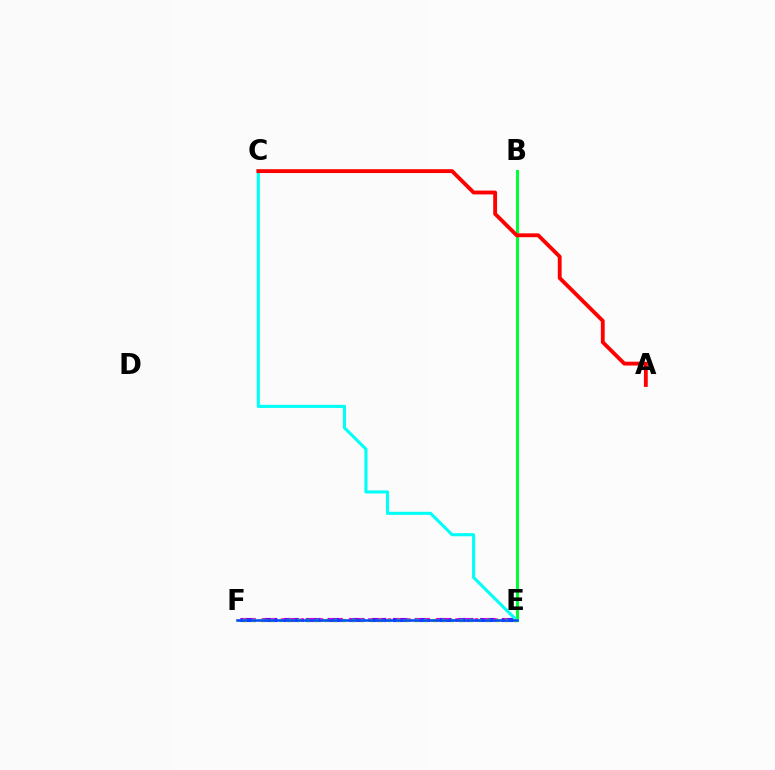{('E', 'F'): [{'color': '#7200ff', 'line_style': 'dashed', 'thickness': 2.96}, {'color': '#ff00cf', 'line_style': 'dotted', 'thickness': 2.63}, {'color': '#ffbd00', 'line_style': 'dotted', 'thickness': 1.87}, {'color': '#84ff00', 'line_style': 'dotted', 'thickness': 2.45}, {'color': '#004bff', 'line_style': 'solid', 'thickness': 1.83}], ('B', 'E'): [{'color': '#00ff39', 'line_style': 'solid', 'thickness': 2.21}], ('C', 'E'): [{'color': '#00fff6', 'line_style': 'solid', 'thickness': 2.23}], ('A', 'C'): [{'color': '#ff0000', 'line_style': 'solid', 'thickness': 2.77}]}